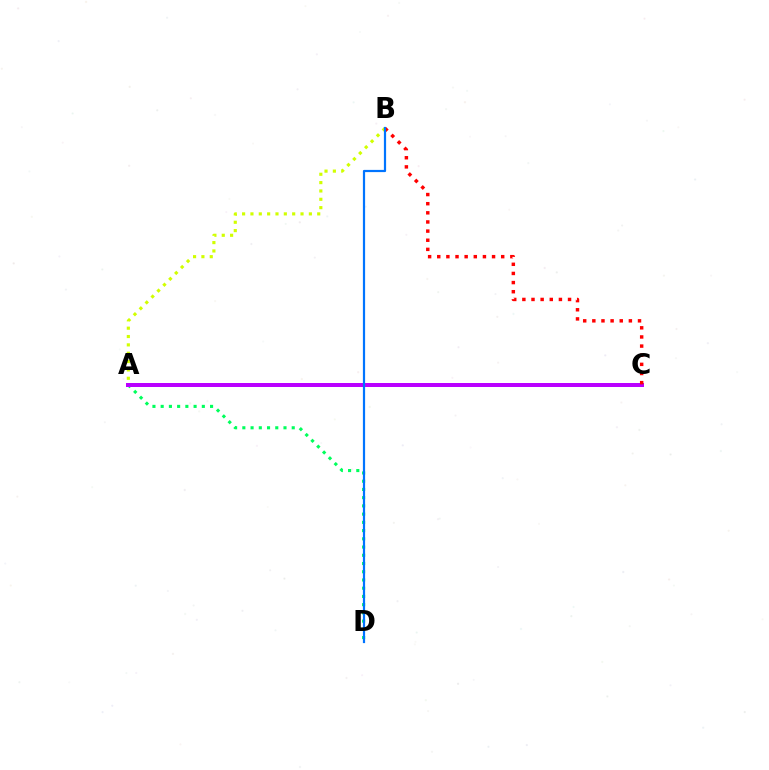{('A', 'D'): [{'color': '#00ff5c', 'line_style': 'dotted', 'thickness': 2.24}], ('A', 'C'): [{'color': '#b900ff', 'line_style': 'solid', 'thickness': 2.88}], ('B', 'C'): [{'color': '#ff0000', 'line_style': 'dotted', 'thickness': 2.48}], ('A', 'B'): [{'color': '#d1ff00', 'line_style': 'dotted', 'thickness': 2.27}], ('B', 'D'): [{'color': '#0074ff', 'line_style': 'solid', 'thickness': 1.59}]}